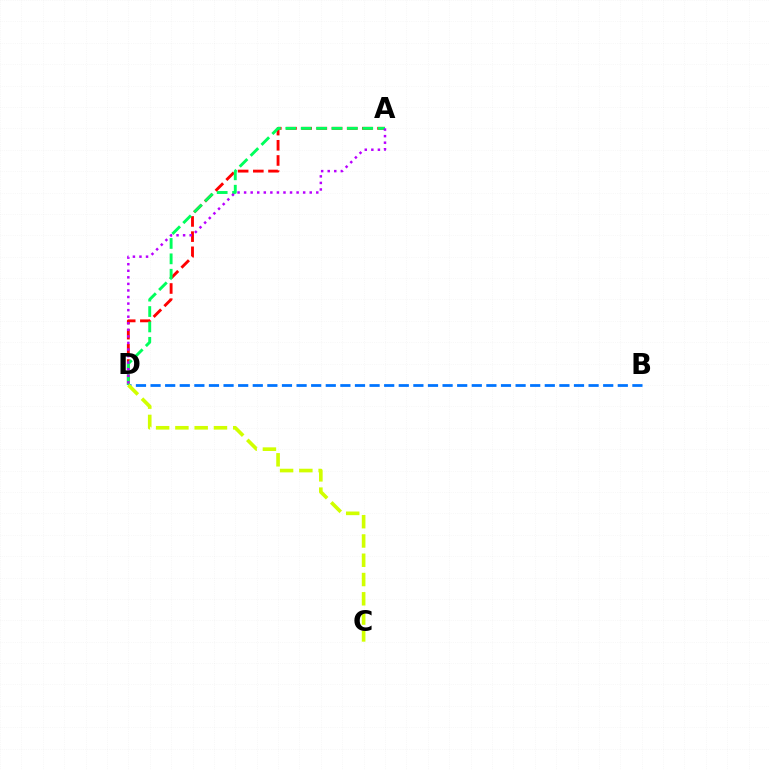{('A', 'D'): [{'color': '#ff0000', 'line_style': 'dashed', 'thickness': 2.06}, {'color': '#00ff5c', 'line_style': 'dashed', 'thickness': 2.09}, {'color': '#b900ff', 'line_style': 'dotted', 'thickness': 1.78}], ('B', 'D'): [{'color': '#0074ff', 'line_style': 'dashed', 'thickness': 1.98}], ('C', 'D'): [{'color': '#d1ff00', 'line_style': 'dashed', 'thickness': 2.62}]}